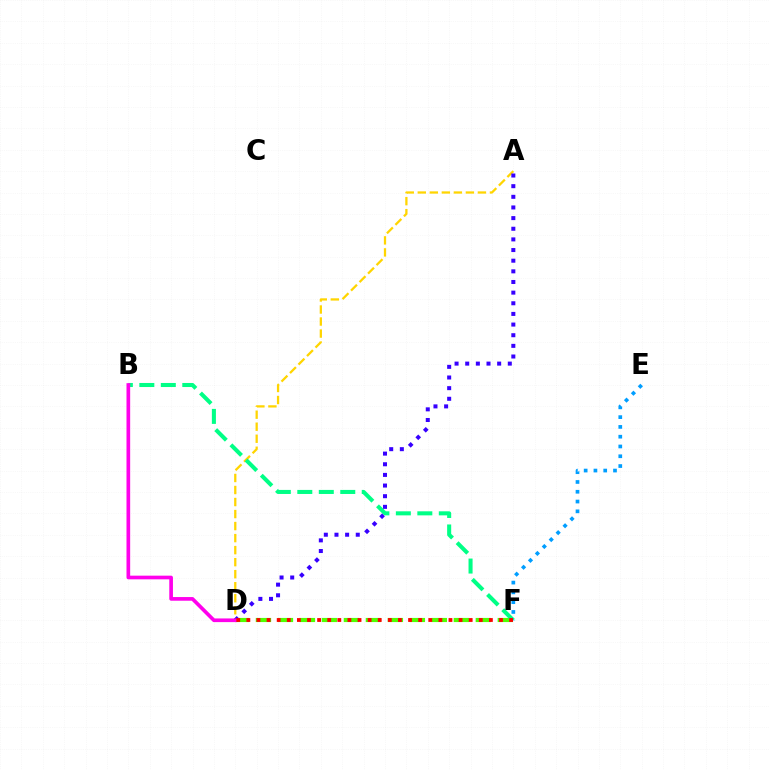{('E', 'F'): [{'color': '#009eff', 'line_style': 'dotted', 'thickness': 2.66}], ('D', 'F'): [{'color': '#4fff00', 'line_style': 'dashed', 'thickness': 2.99}, {'color': '#ff0000', 'line_style': 'dotted', 'thickness': 2.75}], ('A', 'D'): [{'color': '#ffd500', 'line_style': 'dashed', 'thickness': 1.63}, {'color': '#3700ff', 'line_style': 'dotted', 'thickness': 2.89}], ('B', 'F'): [{'color': '#00ff86', 'line_style': 'dashed', 'thickness': 2.92}], ('B', 'D'): [{'color': '#ff00ed', 'line_style': 'solid', 'thickness': 2.64}]}